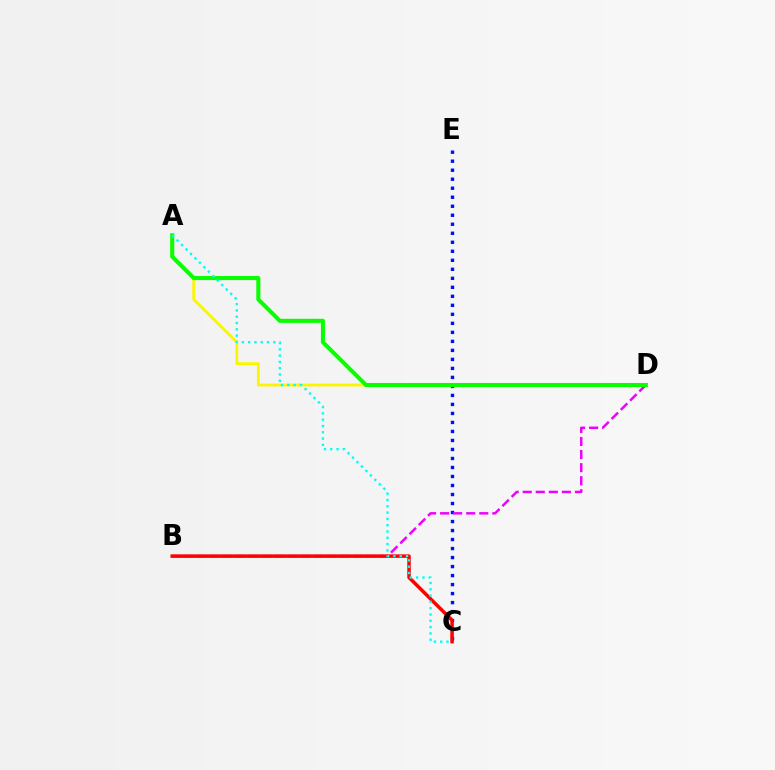{('A', 'D'): [{'color': '#fcf500', 'line_style': 'solid', 'thickness': 2.03}, {'color': '#08ff00', 'line_style': 'solid', 'thickness': 2.92}], ('C', 'E'): [{'color': '#0010ff', 'line_style': 'dotted', 'thickness': 2.45}], ('B', 'D'): [{'color': '#ee00ff', 'line_style': 'dashed', 'thickness': 1.77}], ('B', 'C'): [{'color': '#ff0000', 'line_style': 'solid', 'thickness': 2.52}], ('A', 'C'): [{'color': '#00fff6', 'line_style': 'dotted', 'thickness': 1.71}]}